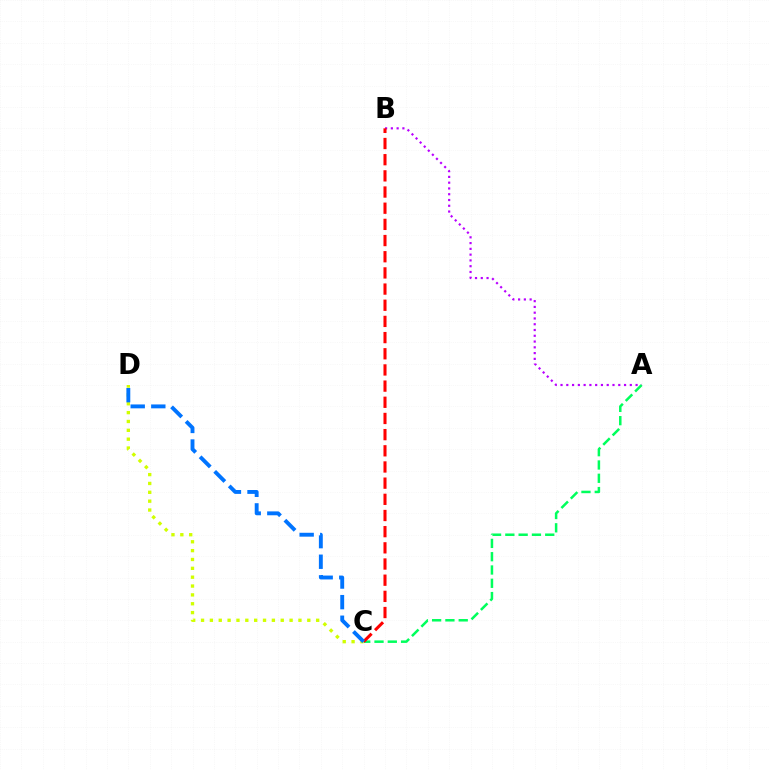{('A', 'B'): [{'color': '#b900ff', 'line_style': 'dotted', 'thickness': 1.57}], ('A', 'C'): [{'color': '#00ff5c', 'line_style': 'dashed', 'thickness': 1.81}], ('B', 'C'): [{'color': '#ff0000', 'line_style': 'dashed', 'thickness': 2.2}], ('C', 'D'): [{'color': '#d1ff00', 'line_style': 'dotted', 'thickness': 2.41}, {'color': '#0074ff', 'line_style': 'dashed', 'thickness': 2.8}]}